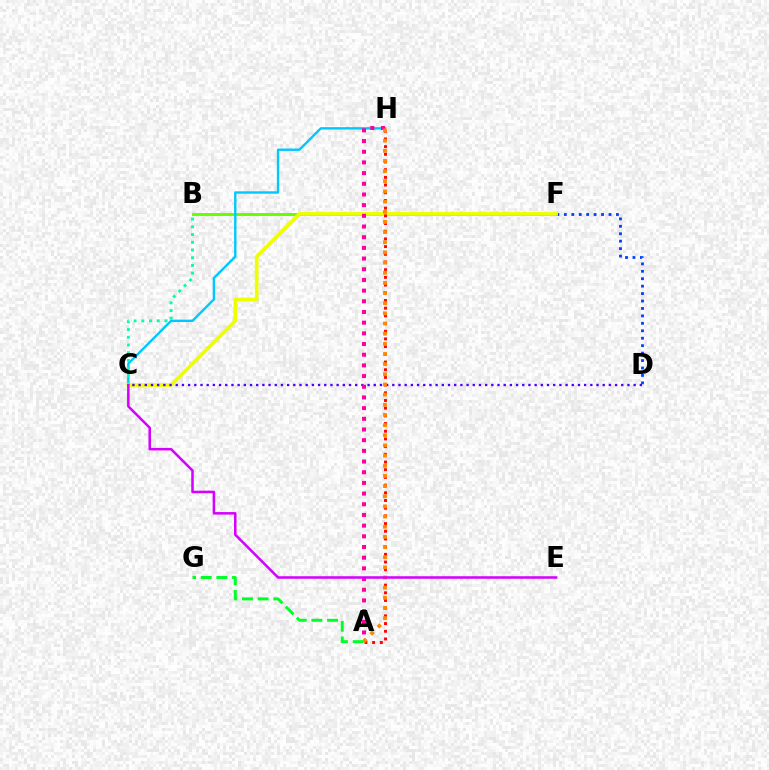{('B', 'F'): [{'color': '#66ff00', 'line_style': 'solid', 'thickness': 2.13}], ('C', 'H'): [{'color': '#00c7ff', 'line_style': 'solid', 'thickness': 1.71}], ('D', 'F'): [{'color': '#003fff', 'line_style': 'dotted', 'thickness': 2.02}], ('B', 'C'): [{'color': '#00ffaf', 'line_style': 'dotted', 'thickness': 2.1}], ('C', 'F'): [{'color': '#eeff00', 'line_style': 'solid', 'thickness': 2.65}], ('A', 'H'): [{'color': '#ff0000', 'line_style': 'dotted', 'thickness': 2.09}, {'color': '#ff00a0', 'line_style': 'dotted', 'thickness': 2.9}, {'color': '#ff8800', 'line_style': 'dotted', 'thickness': 2.76}], ('C', 'D'): [{'color': '#4f00ff', 'line_style': 'dotted', 'thickness': 1.68}], ('A', 'G'): [{'color': '#00ff27', 'line_style': 'dashed', 'thickness': 2.13}], ('C', 'E'): [{'color': '#d600ff', 'line_style': 'solid', 'thickness': 1.82}]}